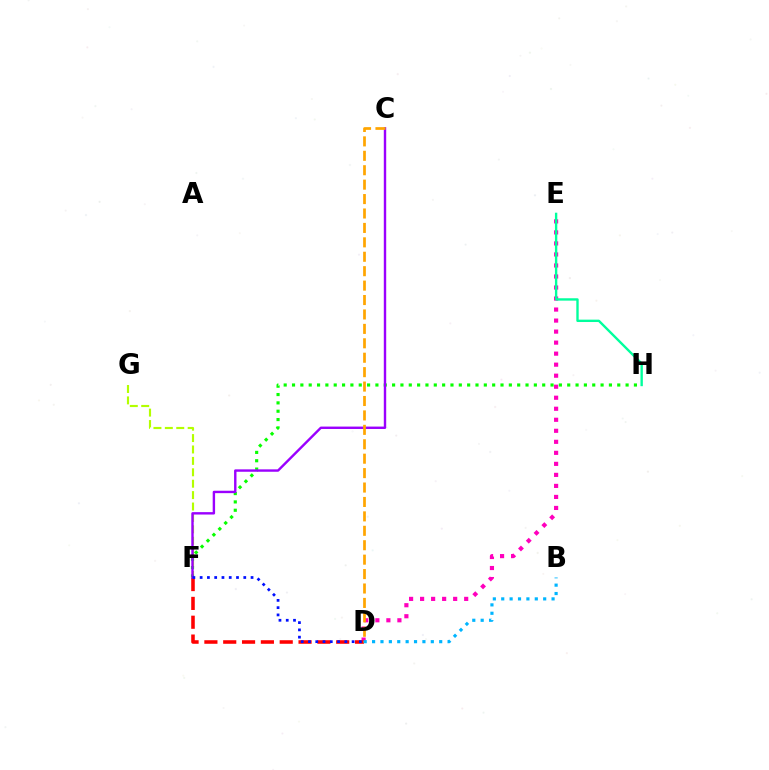{('F', 'G'): [{'color': '#b3ff00', 'line_style': 'dashed', 'thickness': 1.55}], ('D', 'E'): [{'color': '#ff00bd', 'line_style': 'dotted', 'thickness': 2.99}], ('F', 'H'): [{'color': '#08ff00', 'line_style': 'dotted', 'thickness': 2.27}], ('D', 'F'): [{'color': '#ff0000', 'line_style': 'dashed', 'thickness': 2.56}, {'color': '#0010ff', 'line_style': 'dotted', 'thickness': 1.98}], ('C', 'F'): [{'color': '#9b00ff', 'line_style': 'solid', 'thickness': 1.73}], ('C', 'D'): [{'color': '#ffa500', 'line_style': 'dashed', 'thickness': 1.96}], ('B', 'D'): [{'color': '#00b5ff', 'line_style': 'dotted', 'thickness': 2.28}], ('E', 'H'): [{'color': '#00ff9d', 'line_style': 'solid', 'thickness': 1.71}]}